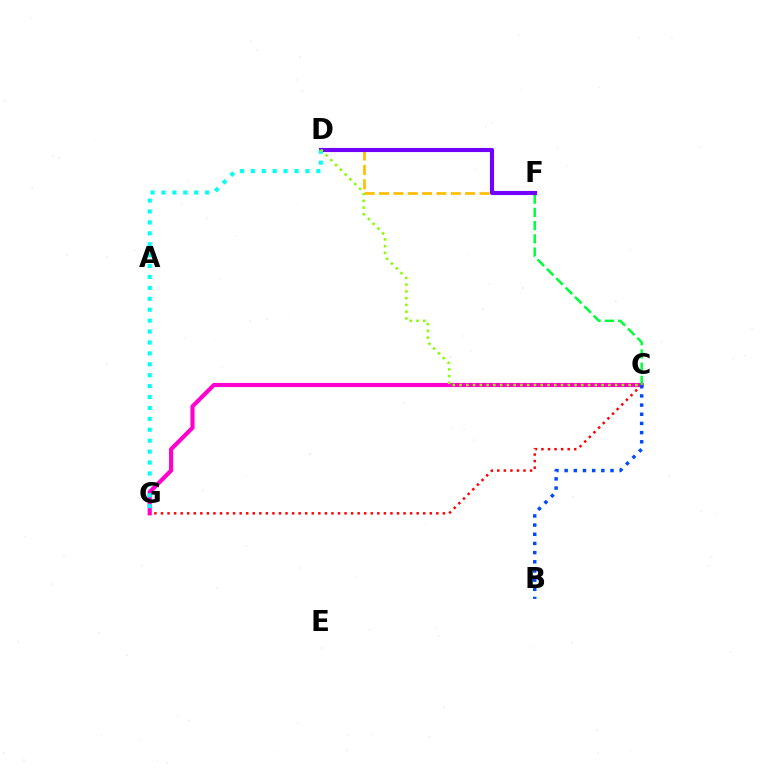{('C', 'G'): [{'color': '#ff00cf', 'line_style': 'solid', 'thickness': 2.99}, {'color': '#ff0000', 'line_style': 'dotted', 'thickness': 1.78}], ('C', 'F'): [{'color': '#00ff39', 'line_style': 'dashed', 'thickness': 1.8}], ('D', 'F'): [{'color': '#ffbd00', 'line_style': 'dashed', 'thickness': 1.95}, {'color': '#7200ff', 'line_style': 'solid', 'thickness': 2.97}], ('B', 'C'): [{'color': '#004bff', 'line_style': 'dotted', 'thickness': 2.49}], ('D', 'G'): [{'color': '#00fff6', 'line_style': 'dotted', 'thickness': 2.97}], ('C', 'D'): [{'color': '#84ff00', 'line_style': 'dotted', 'thickness': 1.84}]}